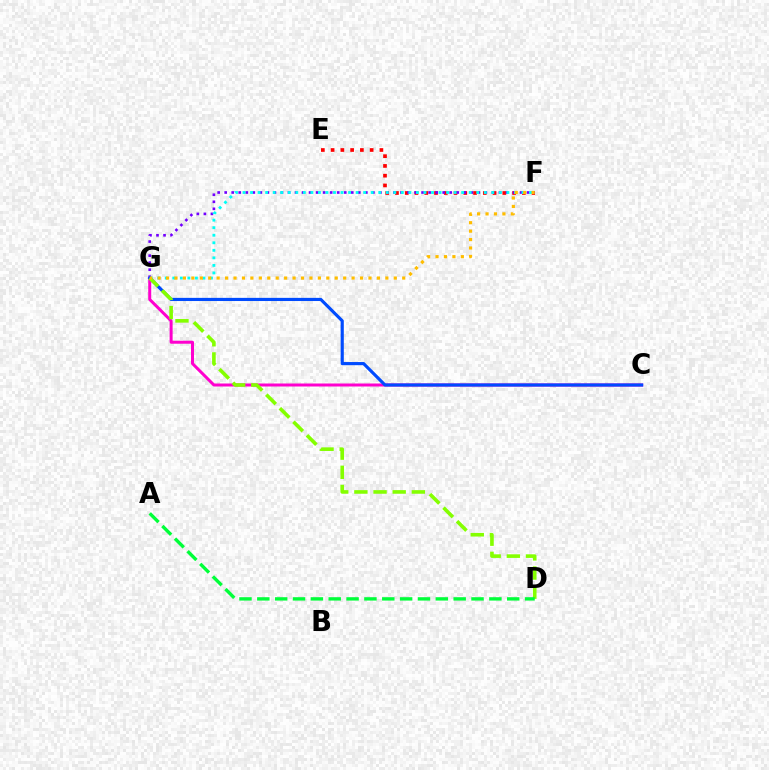{('C', 'G'): [{'color': '#ff00cf', 'line_style': 'solid', 'thickness': 2.16}, {'color': '#004bff', 'line_style': 'solid', 'thickness': 2.27}], ('E', 'F'): [{'color': '#ff0000', 'line_style': 'dotted', 'thickness': 2.65}], ('F', 'G'): [{'color': '#7200ff', 'line_style': 'dotted', 'thickness': 1.91}, {'color': '#00fff6', 'line_style': 'dotted', 'thickness': 2.05}, {'color': '#ffbd00', 'line_style': 'dotted', 'thickness': 2.29}], ('D', 'G'): [{'color': '#84ff00', 'line_style': 'dashed', 'thickness': 2.6}], ('A', 'D'): [{'color': '#00ff39', 'line_style': 'dashed', 'thickness': 2.43}]}